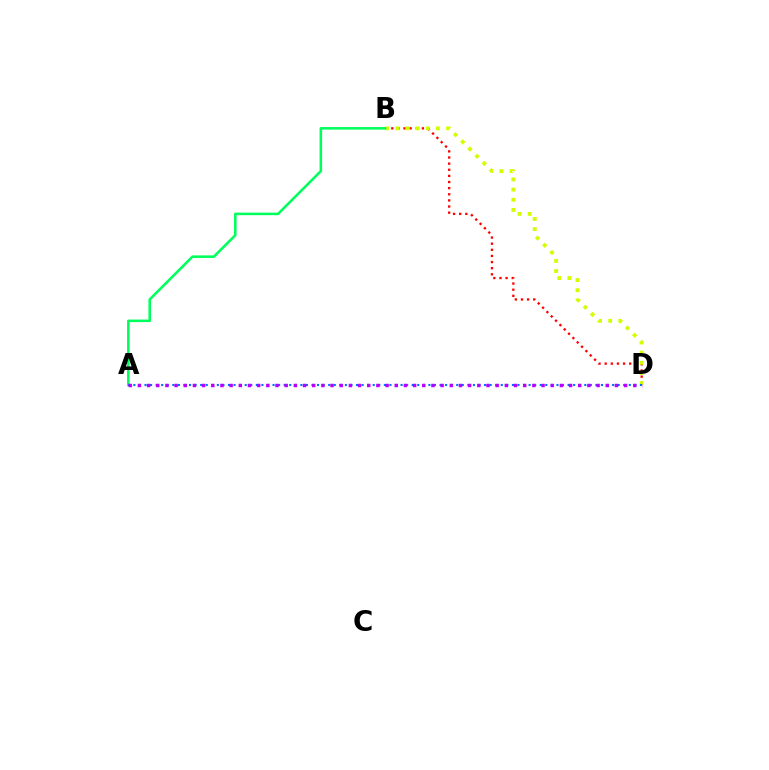{('B', 'D'): [{'color': '#ff0000', 'line_style': 'dotted', 'thickness': 1.66}, {'color': '#d1ff00', 'line_style': 'dotted', 'thickness': 2.76}], ('A', 'B'): [{'color': '#00ff5c', 'line_style': 'solid', 'thickness': 1.84}], ('A', 'D'): [{'color': '#0074ff', 'line_style': 'dotted', 'thickness': 1.51}, {'color': '#b900ff', 'line_style': 'dotted', 'thickness': 2.49}]}